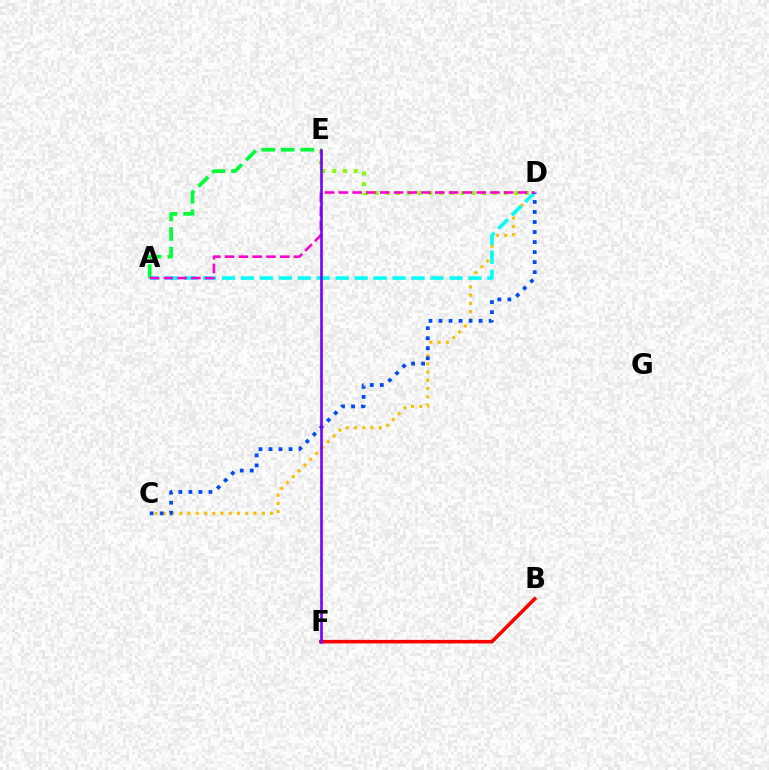{('C', 'D'): [{'color': '#ffbd00', 'line_style': 'dotted', 'thickness': 2.24}, {'color': '#004bff', 'line_style': 'dotted', 'thickness': 2.72}], ('A', 'D'): [{'color': '#00fff6', 'line_style': 'dashed', 'thickness': 2.58}, {'color': '#ff00cf', 'line_style': 'dashed', 'thickness': 1.87}], ('D', 'E'): [{'color': '#84ff00', 'line_style': 'dotted', 'thickness': 2.92}], ('B', 'F'): [{'color': '#ff0000', 'line_style': 'solid', 'thickness': 2.56}], ('A', 'E'): [{'color': '#00ff39', 'line_style': 'dashed', 'thickness': 2.65}], ('E', 'F'): [{'color': '#7200ff', 'line_style': 'solid', 'thickness': 1.87}]}